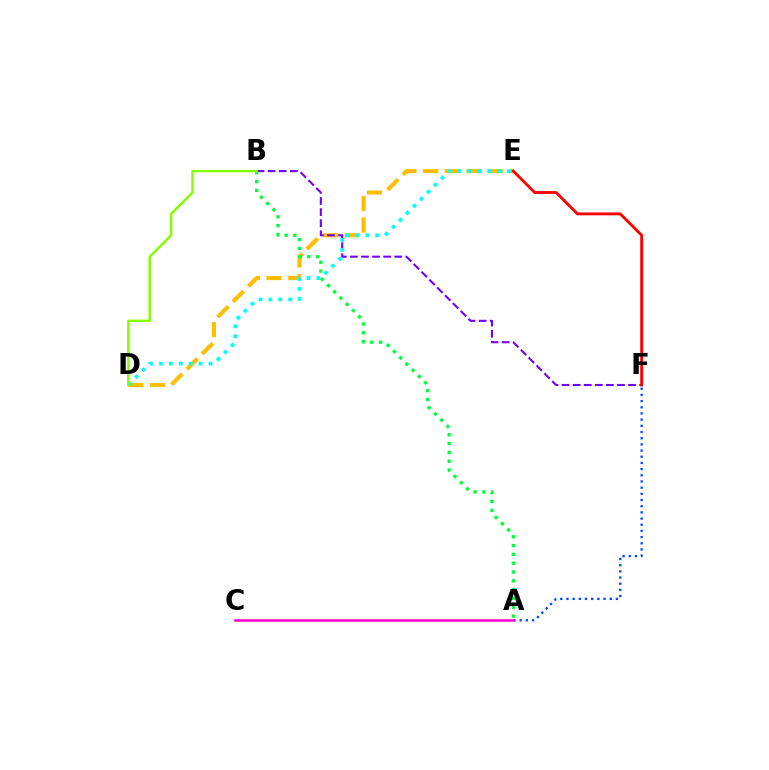{('D', 'E'): [{'color': '#ffbd00', 'line_style': 'dashed', 'thickness': 2.94}, {'color': '#00fff6', 'line_style': 'dotted', 'thickness': 2.69}], ('A', 'F'): [{'color': '#004bff', 'line_style': 'dotted', 'thickness': 1.68}], ('B', 'F'): [{'color': '#7200ff', 'line_style': 'dashed', 'thickness': 1.51}], ('E', 'F'): [{'color': '#ff0000', 'line_style': 'solid', 'thickness': 2.05}], ('A', 'B'): [{'color': '#00ff39', 'line_style': 'dotted', 'thickness': 2.4}], ('A', 'C'): [{'color': '#ff00cf', 'line_style': 'solid', 'thickness': 1.83}], ('B', 'D'): [{'color': '#84ff00', 'line_style': 'solid', 'thickness': 1.77}]}